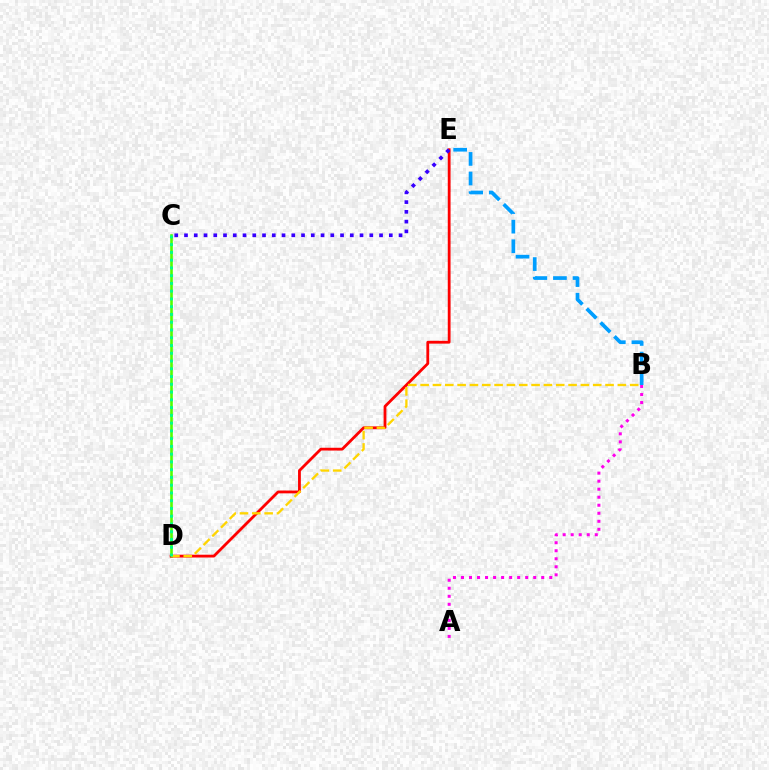{('B', 'E'): [{'color': '#009eff', 'line_style': 'dashed', 'thickness': 2.66}], ('C', 'D'): [{'color': '#4fff00', 'line_style': 'solid', 'thickness': 1.88}, {'color': '#00ff86', 'line_style': 'dotted', 'thickness': 2.11}], ('D', 'E'): [{'color': '#ff0000', 'line_style': 'solid', 'thickness': 2.02}], ('C', 'E'): [{'color': '#3700ff', 'line_style': 'dotted', 'thickness': 2.65}], ('A', 'B'): [{'color': '#ff00ed', 'line_style': 'dotted', 'thickness': 2.18}], ('B', 'D'): [{'color': '#ffd500', 'line_style': 'dashed', 'thickness': 1.67}]}